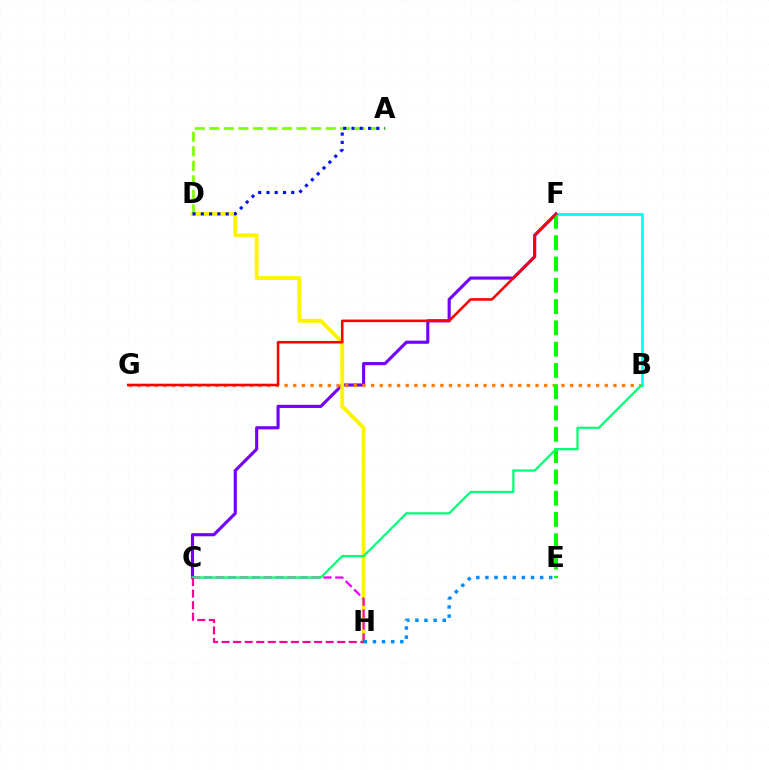{('C', 'F'): [{'color': '#7200ff', 'line_style': 'solid', 'thickness': 2.25}], ('B', 'G'): [{'color': '#ff7c00', 'line_style': 'dotted', 'thickness': 2.35}], ('D', 'H'): [{'color': '#fcf500', 'line_style': 'solid', 'thickness': 2.8}], ('A', 'D'): [{'color': '#84ff00', 'line_style': 'dashed', 'thickness': 1.98}, {'color': '#0010ff', 'line_style': 'dotted', 'thickness': 2.25}], ('C', 'H'): [{'color': '#ee00ff', 'line_style': 'dashed', 'thickness': 1.62}, {'color': '#ff0094', 'line_style': 'dashed', 'thickness': 1.57}], ('E', 'H'): [{'color': '#008cff', 'line_style': 'dotted', 'thickness': 2.48}], ('E', 'F'): [{'color': '#08ff00', 'line_style': 'dashed', 'thickness': 2.89}], ('B', 'F'): [{'color': '#00fff6', 'line_style': 'solid', 'thickness': 1.97}], ('B', 'C'): [{'color': '#00ff74', 'line_style': 'solid', 'thickness': 1.61}], ('F', 'G'): [{'color': '#ff0000', 'line_style': 'solid', 'thickness': 1.85}]}